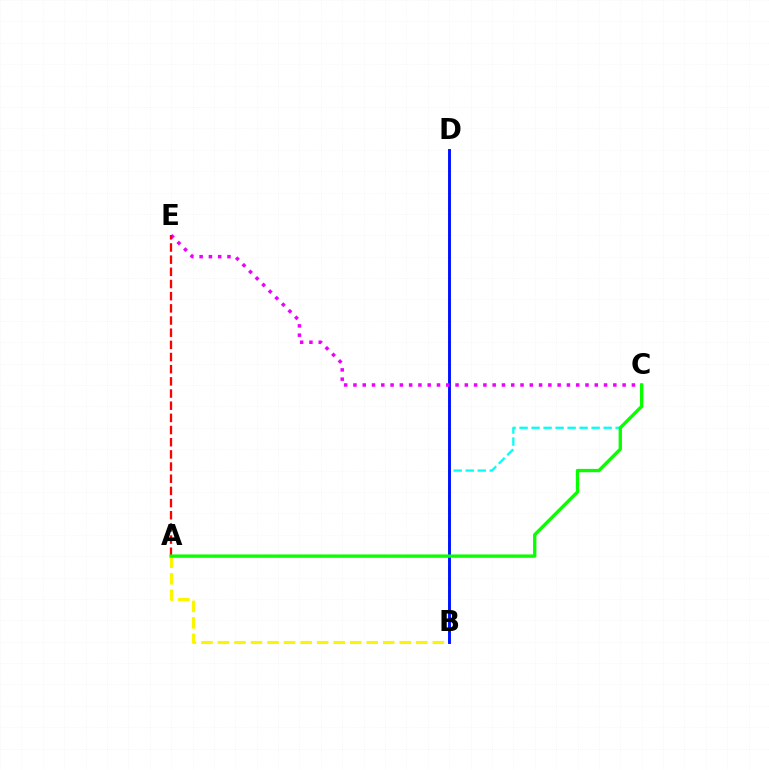{('A', 'B'): [{'color': '#fcf500', 'line_style': 'dashed', 'thickness': 2.25}], ('B', 'C'): [{'color': '#00fff6', 'line_style': 'dashed', 'thickness': 1.63}], ('B', 'D'): [{'color': '#0010ff', 'line_style': 'solid', 'thickness': 2.09}], ('C', 'E'): [{'color': '#ee00ff', 'line_style': 'dotted', 'thickness': 2.52}], ('A', 'E'): [{'color': '#ff0000', 'line_style': 'dashed', 'thickness': 1.65}], ('A', 'C'): [{'color': '#08ff00', 'line_style': 'solid', 'thickness': 2.4}]}